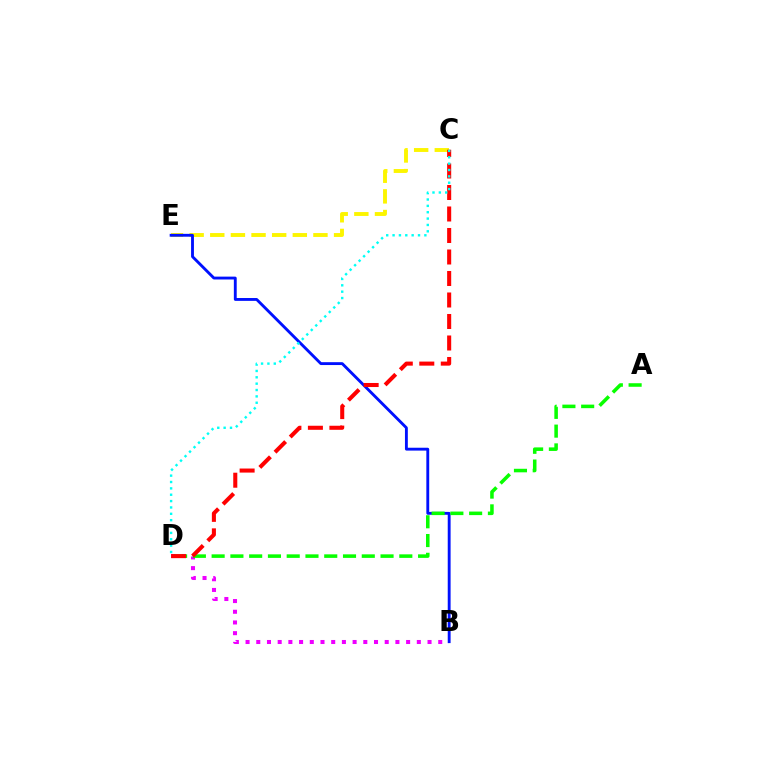{('C', 'E'): [{'color': '#fcf500', 'line_style': 'dashed', 'thickness': 2.8}], ('B', 'D'): [{'color': '#ee00ff', 'line_style': 'dotted', 'thickness': 2.91}], ('B', 'E'): [{'color': '#0010ff', 'line_style': 'solid', 'thickness': 2.06}], ('A', 'D'): [{'color': '#08ff00', 'line_style': 'dashed', 'thickness': 2.55}], ('C', 'D'): [{'color': '#ff0000', 'line_style': 'dashed', 'thickness': 2.92}, {'color': '#00fff6', 'line_style': 'dotted', 'thickness': 1.73}]}